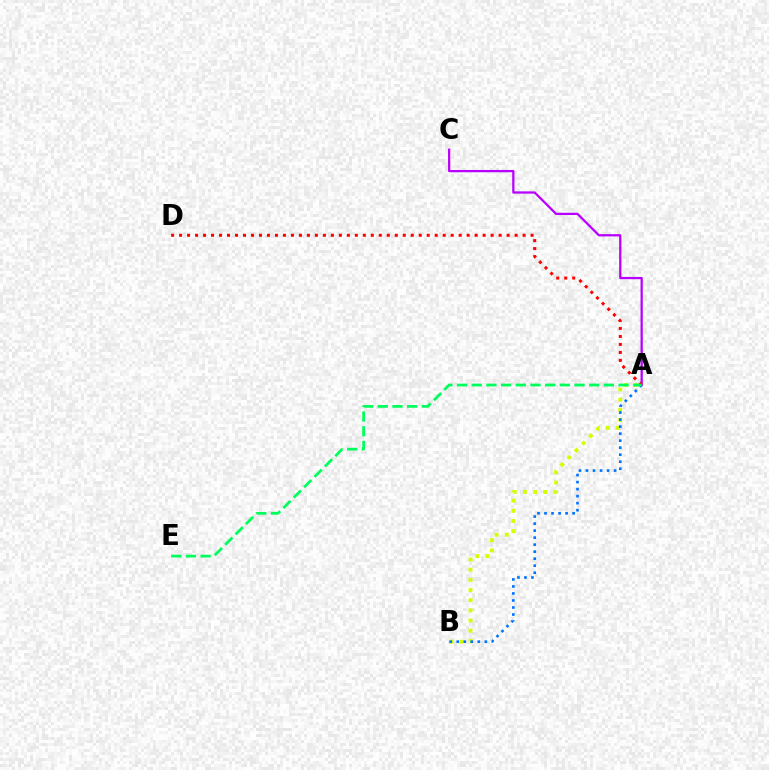{('A', 'B'): [{'color': '#d1ff00', 'line_style': 'dotted', 'thickness': 2.76}, {'color': '#0074ff', 'line_style': 'dotted', 'thickness': 1.91}], ('A', 'C'): [{'color': '#b900ff', 'line_style': 'solid', 'thickness': 1.63}], ('A', 'D'): [{'color': '#ff0000', 'line_style': 'dotted', 'thickness': 2.17}], ('A', 'E'): [{'color': '#00ff5c', 'line_style': 'dashed', 'thickness': 1.99}]}